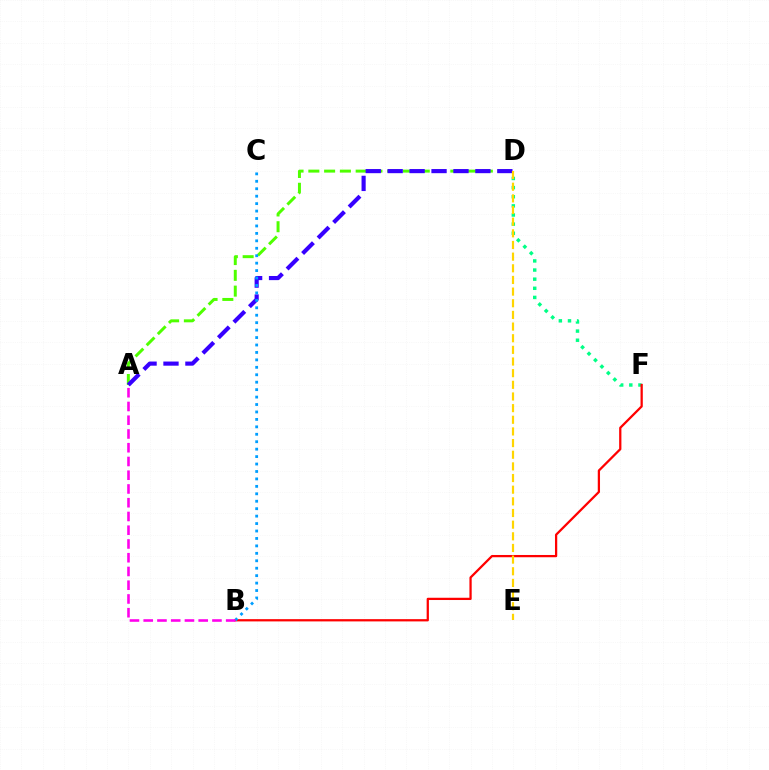{('A', 'D'): [{'color': '#4fff00', 'line_style': 'dashed', 'thickness': 2.14}, {'color': '#3700ff', 'line_style': 'dashed', 'thickness': 2.98}], ('D', 'F'): [{'color': '#00ff86', 'line_style': 'dotted', 'thickness': 2.48}], ('B', 'F'): [{'color': '#ff0000', 'line_style': 'solid', 'thickness': 1.63}], ('B', 'C'): [{'color': '#009eff', 'line_style': 'dotted', 'thickness': 2.02}], ('A', 'B'): [{'color': '#ff00ed', 'line_style': 'dashed', 'thickness': 1.87}], ('D', 'E'): [{'color': '#ffd500', 'line_style': 'dashed', 'thickness': 1.58}]}